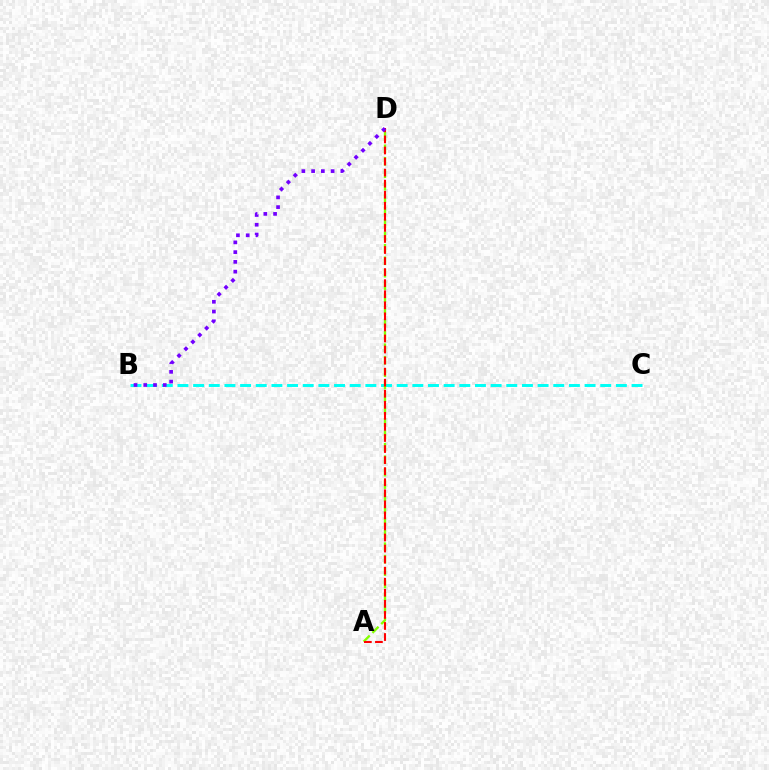{('B', 'C'): [{'color': '#00fff6', 'line_style': 'dashed', 'thickness': 2.13}], ('A', 'D'): [{'color': '#84ff00', 'line_style': 'dashed', 'thickness': 1.69}, {'color': '#ff0000', 'line_style': 'dashed', 'thickness': 1.5}], ('B', 'D'): [{'color': '#7200ff', 'line_style': 'dotted', 'thickness': 2.65}]}